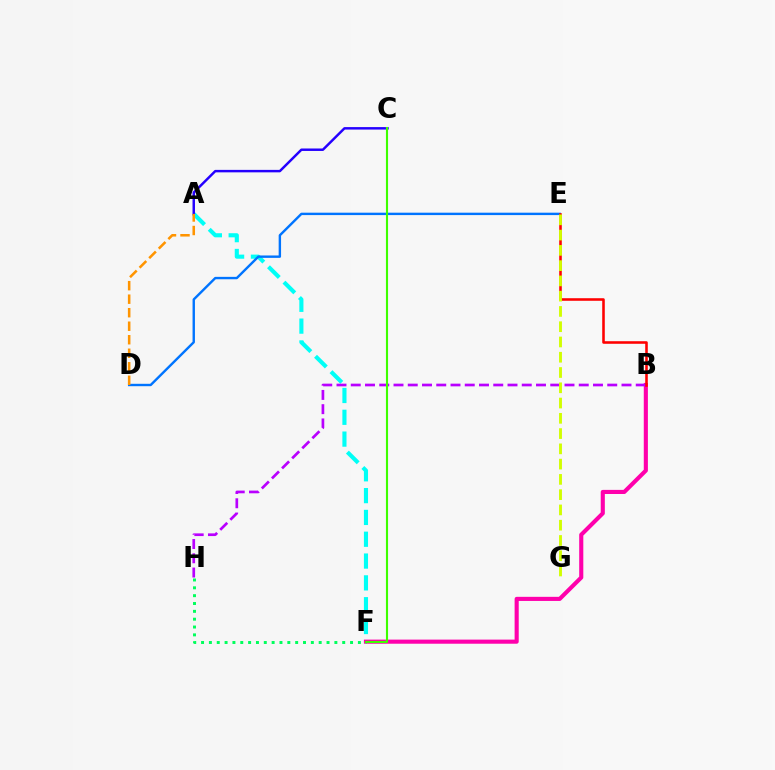{('A', 'F'): [{'color': '#00fff6', 'line_style': 'dashed', 'thickness': 2.96}], ('B', 'F'): [{'color': '#ff00ac', 'line_style': 'solid', 'thickness': 2.96}], ('D', 'E'): [{'color': '#0074ff', 'line_style': 'solid', 'thickness': 1.73}], ('B', 'H'): [{'color': '#b900ff', 'line_style': 'dashed', 'thickness': 1.94}], ('B', 'E'): [{'color': '#ff0000', 'line_style': 'solid', 'thickness': 1.85}], ('A', 'C'): [{'color': '#2500ff', 'line_style': 'solid', 'thickness': 1.78}], ('F', 'H'): [{'color': '#00ff5c', 'line_style': 'dotted', 'thickness': 2.13}], ('C', 'F'): [{'color': '#3dff00', 'line_style': 'solid', 'thickness': 1.52}], ('E', 'G'): [{'color': '#d1ff00', 'line_style': 'dashed', 'thickness': 2.07}], ('A', 'D'): [{'color': '#ff9400', 'line_style': 'dashed', 'thickness': 1.84}]}